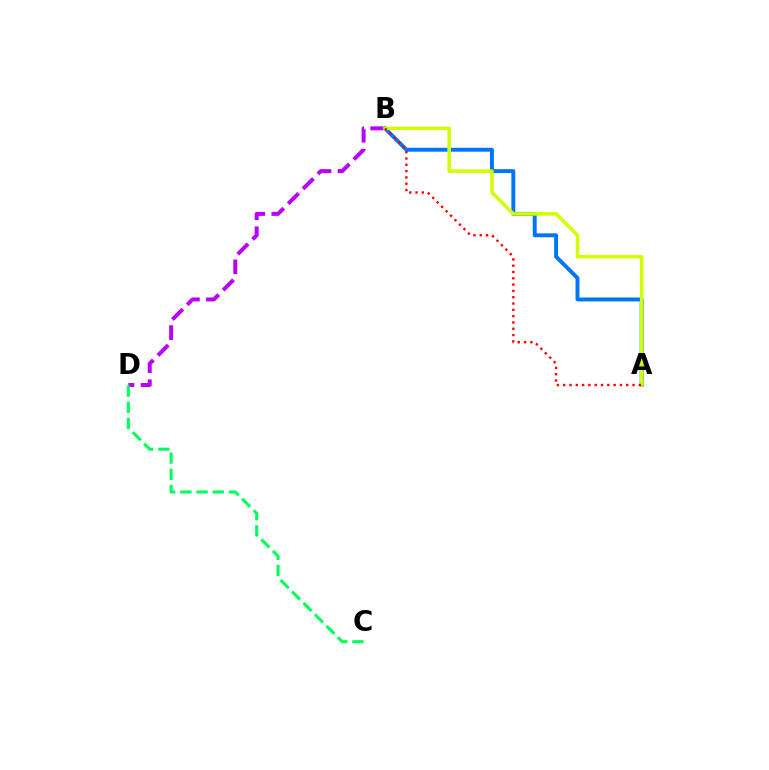{('B', 'D'): [{'color': '#b900ff', 'line_style': 'dashed', 'thickness': 2.85}], ('A', 'B'): [{'color': '#0074ff', 'line_style': 'solid', 'thickness': 2.82}, {'color': '#d1ff00', 'line_style': 'solid', 'thickness': 2.56}, {'color': '#ff0000', 'line_style': 'dotted', 'thickness': 1.71}], ('C', 'D'): [{'color': '#00ff5c', 'line_style': 'dashed', 'thickness': 2.2}]}